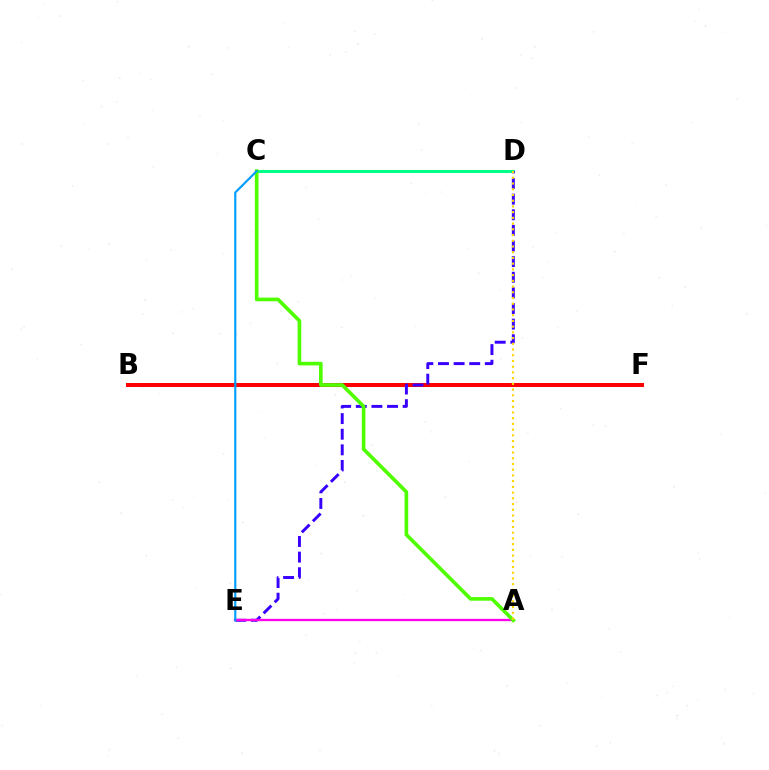{('B', 'F'): [{'color': '#ff0000', 'line_style': 'solid', 'thickness': 2.87}], ('C', 'D'): [{'color': '#00ff86', 'line_style': 'solid', 'thickness': 2.18}], ('D', 'E'): [{'color': '#3700ff', 'line_style': 'dashed', 'thickness': 2.12}], ('A', 'E'): [{'color': '#ff00ed', 'line_style': 'solid', 'thickness': 1.67}], ('A', 'C'): [{'color': '#4fff00', 'line_style': 'solid', 'thickness': 2.62}], ('C', 'E'): [{'color': '#009eff', 'line_style': 'solid', 'thickness': 1.56}], ('A', 'D'): [{'color': '#ffd500', 'line_style': 'dotted', 'thickness': 1.56}]}